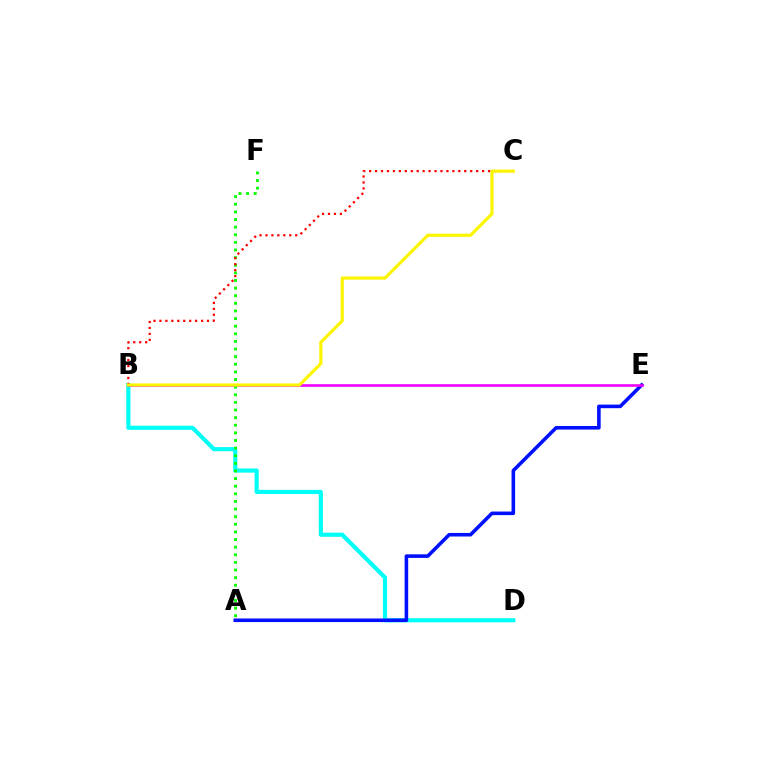{('B', 'D'): [{'color': '#00fff6', 'line_style': 'solid', 'thickness': 2.98}], ('A', 'E'): [{'color': '#0010ff', 'line_style': 'solid', 'thickness': 2.58}], ('B', 'E'): [{'color': '#ee00ff', 'line_style': 'solid', 'thickness': 1.89}], ('A', 'F'): [{'color': '#08ff00', 'line_style': 'dotted', 'thickness': 2.07}], ('B', 'C'): [{'color': '#ff0000', 'line_style': 'dotted', 'thickness': 1.62}, {'color': '#fcf500', 'line_style': 'solid', 'thickness': 2.28}]}